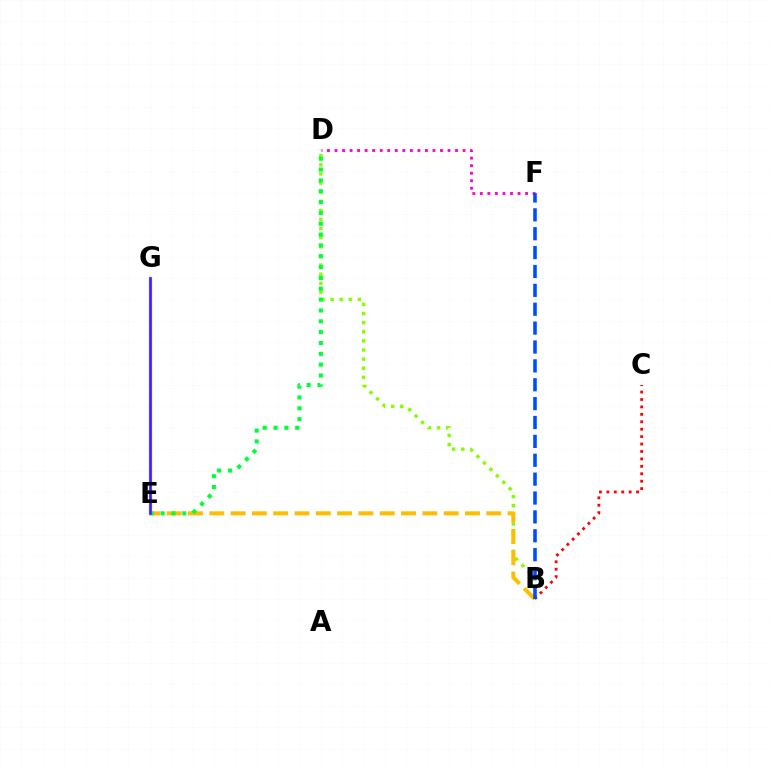{('D', 'F'): [{'color': '#ff00cf', 'line_style': 'dotted', 'thickness': 2.05}], ('B', 'D'): [{'color': '#84ff00', 'line_style': 'dotted', 'thickness': 2.48}], ('B', 'C'): [{'color': '#ff0000', 'line_style': 'dotted', 'thickness': 2.02}], ('B', 'E'): [{'color': '#ffbd00', 'line_style': 'dashed', 'thickness': 2.89}], ('B', 'F'): [{'color': '#004bff', 'line_style': 'dashed', 'thickness': 2.56}], ('D', 'E'): [{'color': '#00ff39', 'line_style': 'dotted', 'thickness': 2.95}], ('E', 'G'): [{'color': '#00fff6', 'line_style': 'solid', 'thickness': 2.4}, {'color': '#7200ff', 'line_style': 'solid', 'thickness': 1.81}]}